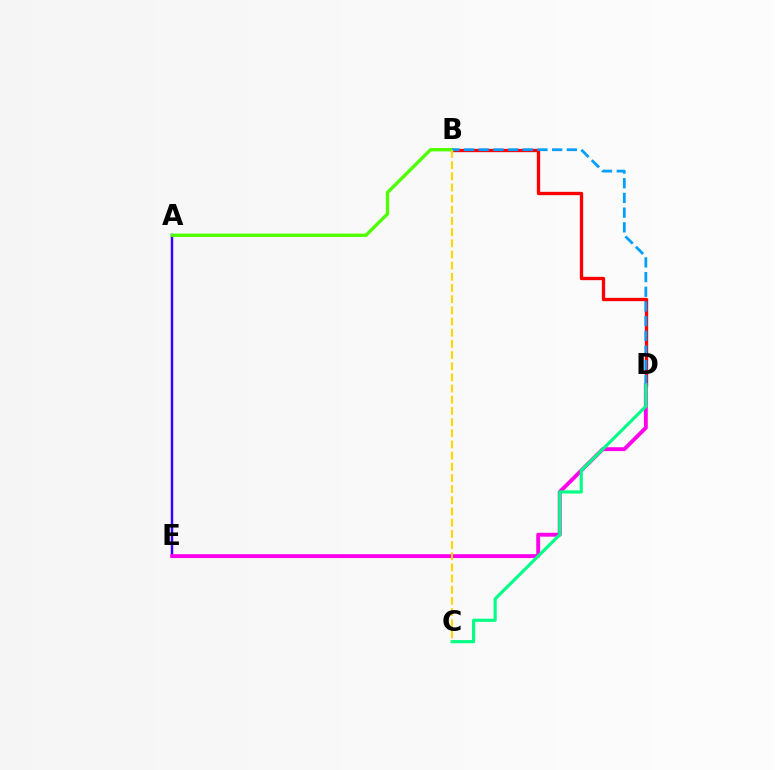{('A', 'E'): [{'color': '#3700ff', 'line_style': 'solid', 'thickness': 1.76}], ('B', 'D'): [{'color': '#ff0000', 'line_style': 'solid', 'thickness': 2.39}, {'color': '#009eff', 'line_style': 'dashed', 'thickness': 1.99}], ('D', 'E'): [{'color': '#ff00ed', 'line_style': 'solid', 'thickness': 2.8}], ('A', 'B'): [{'color': '#4fff00', 'line_style': 'solid', 'thickness': 2.41}], ('C', 'D'): [{'color': '#00ff86', 'line_style': 'solid', 'thickness': 2.27}], ('B', 'C'): [{'color': '#ffd500', 'line_style': 'dashed', 'thickness': 1.52}]}